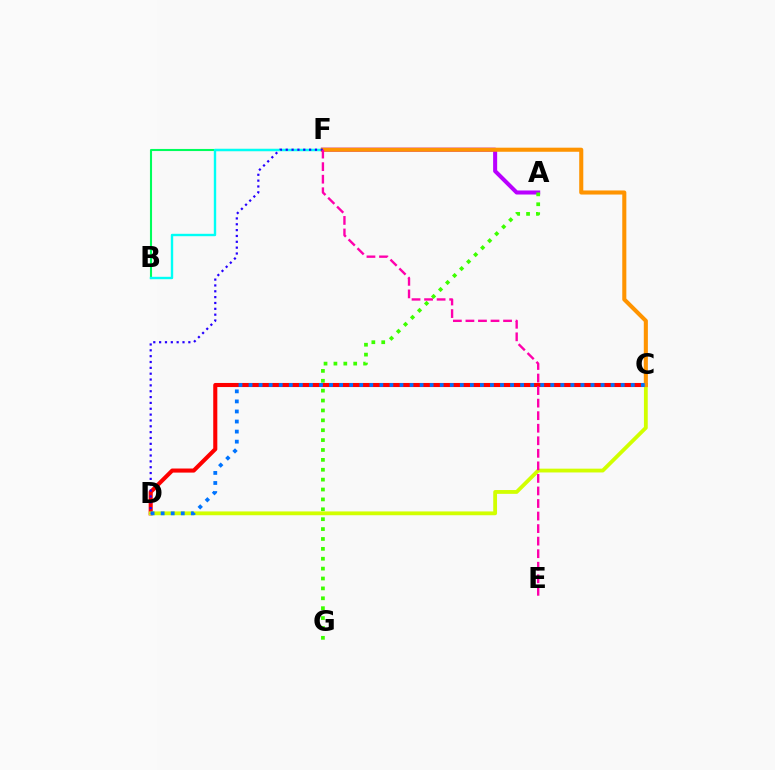{('B', 'F'): [{'color': '#00ff5c', 'line_style': 'solid', 'thickness': 1.51}, {'color': '#00fff6', 'line_style': 'solid', 'thickness': 1.73}], ('A', 'F'): [{'color': '#b900ff', 'line_style': 'solid', 'thickness': 2.91}], ('A', 'G'): [{'color': '#3dff00', 'line_style': 'dotted', 'thickness': 2.69}], ('C', 'D'): [{'color': '#ff0000', 'line_style': 'solid', 'thickness': 2.94}, {'color': '#d1ff00', 'line_style': 'solid', 'thickness': 2.74}, {'color': '#0074ff', 'line_style': 'dotted', 'thickness': 2.73}], ('C', 'F'): [{'color': '#ff9400', 'line_style': 'solid', 'thickness': 2.94}], ('D', 'F'): [{'color': '#2500ff', 'line_style': 'dotted', 'thickness': 1.59}], ('E', 'F'): [{'color': '#ff00ac', 'line_style': 'dashed', 'thickness': 1.7}]}